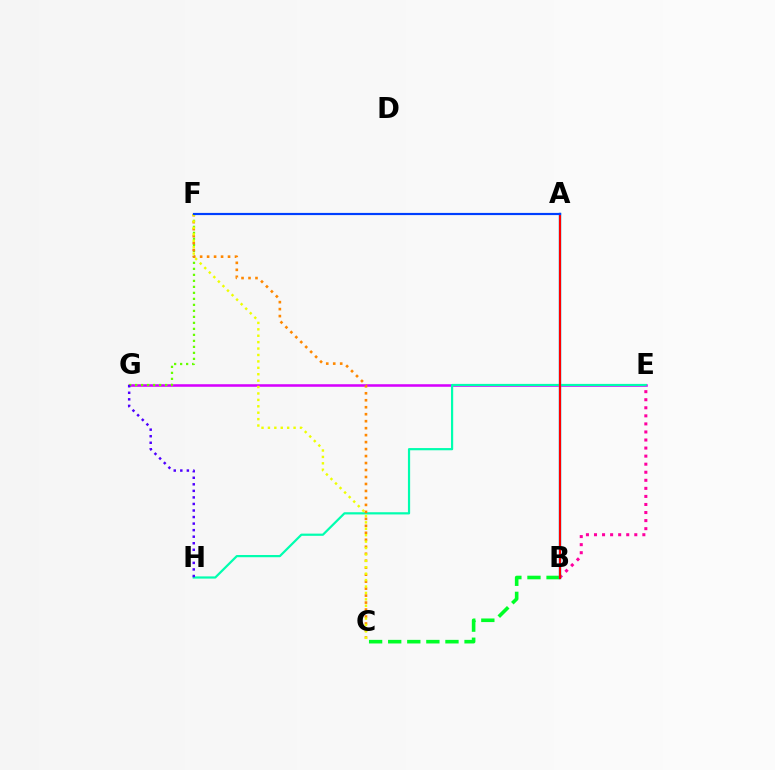{('E', 'G'): [{'color': '#d600ff', 'line_style': 'solid', 'thickness': 1.84}], ('F', 'G'): [{'color': '#66ff00', 'line_style': 'dotted', 'thickness': 1.63}], ('B', 'C'): [{'color': '#00ff27', 'line_style': 'dashed', 'thickness': 2.59}], ('E', 'H'): [{'color': '#00ffaf', 'line_style': 'solid', 'thickness': 1.59}], ('C', 'F'): [{'color': '#ff8800', 'line_style': 'dotted', 'thickness': 1.9}, {'color': '#eeff00', 'line_style': 'dotted', 'thickness': 1.74}], ('B', 'E'): [{'color': '#ff00a0', 'line_style': 'dotted', 'thickness': 2.19}], ('A', 'B'): [{'color': '#00c7ff', 'line_style': 'solid', 'thickness': 1.77}, {'color': '#ff0000', 'line_style': 'solid', 'thickness': 1.55}], ('G', 'H'): [{'color': '#4f00ff', 'line_style': 'dotted', 'thickness': 1.78}], ('A', 'F'): [{'color': '#003fff', 'line_style': 'solid', 'thickness': 1.57}]}